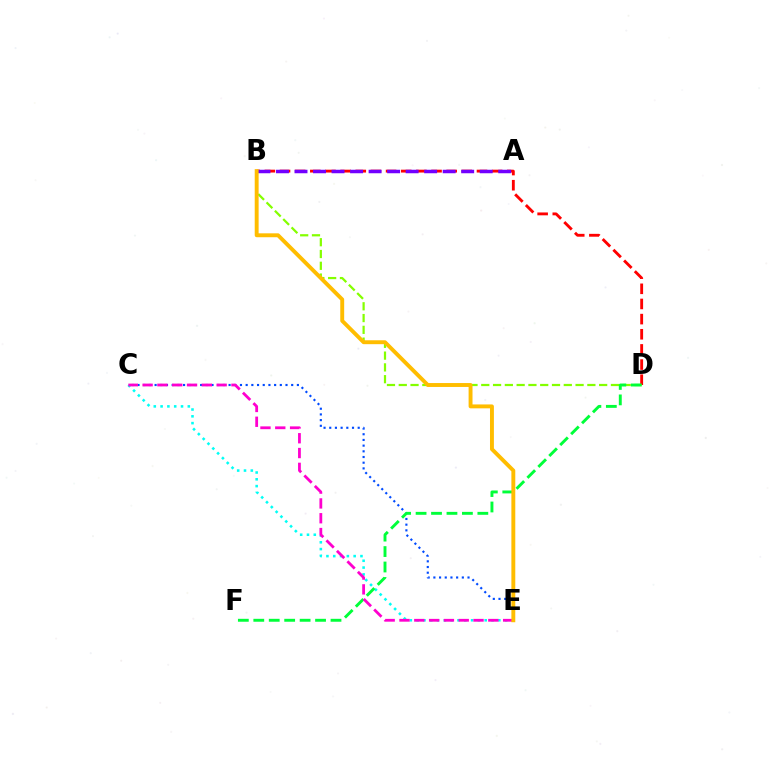{('C', 'E'): [{'color': '#00fff6', 'line_style': 'dotted', 'thickness': 1.85}, {'color': '#004bff', 'line_style': 'dotted', 'thickness': 1.55}, {'color': '#ff00cf', 'line_style': 'dashed', 'thickness': 2.01}], ('B', 'D'): [{'color': '#ff0000', 'line_style': 'dashed', 'thickness': 2.06}, {'color': '#84ff00', 'line_style': 'dashed', 'thickness': 1.6}], ('A', 'B'): [{'color': '#7200ff', 'line_style': 'dashed', 'thickness': 2.52}], ('D', 'F'): [{'color': '#00ff39', 'line_style': 'dashed', 'thickness': 2.1}], ('B', 'E'): [{'color': '#ffbd00', 'line_style': 'solid', 'thickness': 2.81}]}